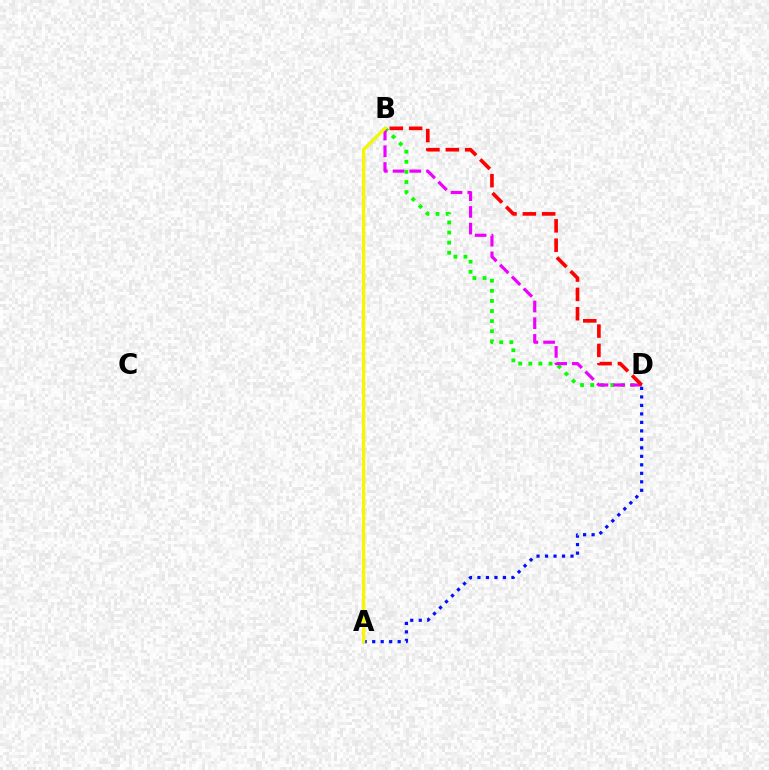{('A', 'D'): [{'color': '#0010ff', 'line_style': 'dotted', 'thickness': 2.31}], ('B', 'D'): [{'color': '#08ff00', 'line_style': 'dotted', 'thickness': 2.74}, {'color': '#ee00ff', 'line_style': 'dashed', 'thickness': 2.27}, {'color': '#ff0000', 'line_style': 'dashed', 'thickness': 2.63}], ('A', 'B'): [{'color': '#00fff6', 'line_style': 'solid', 'thickness': 2.1}, {'color': '#fcf500', 'line_style': 'solid', 'thickness': 2.34}]}